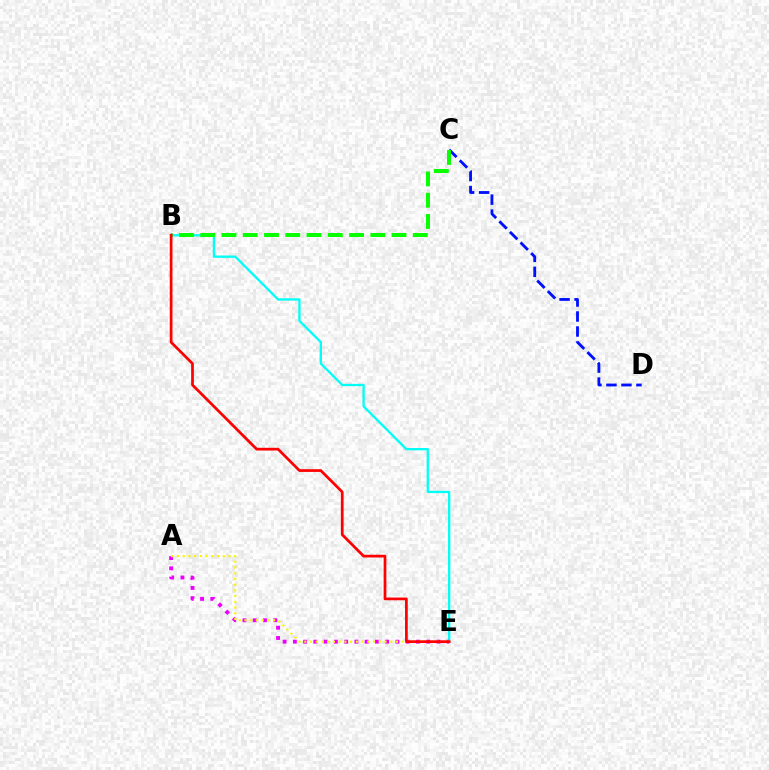{('C', 'D'): [{'color': '#0010ff', 'line_style': 'dashed', 'thickness': 2.04}], ('B', 'E'): [{'color': '#00fff6', 'line_style': 'solid', 'thickness': 1.66}, {'color': '#ff0000', 'line_style': 'solid', 'thickness': 1.96}], ('B', 'C'): [{'color': '#08ff00', 'line_style': 'dashed', 'thickness': 2.89}], ('A', 'E'): [{'color': '#ee00ff', 'line_style': 'dotted', 'thickness': 2.79}, {'color': '#fcf500', 'line_style': 'dotted', 'thickness': 1.56}]}